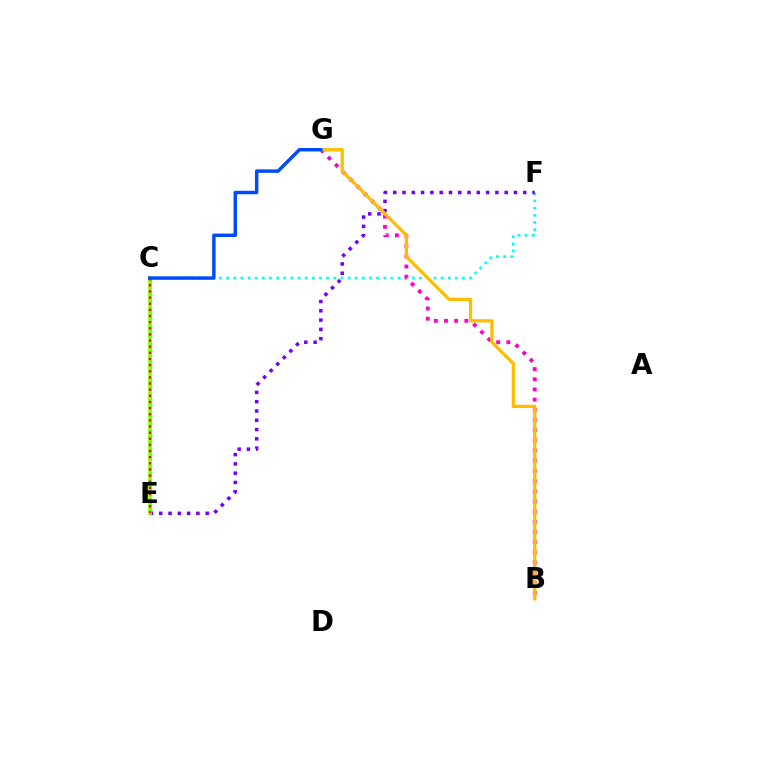{('C', 'F'): [{'color': '#00fff6', 'line_style': 'dotted', 'thickness': 1.94}], ('C', 'E'): [{'color': '#00ff39', 'line_style': 'dashed', 'thickness': 2.39}, {'color': '#84ff00', 'line_style': 'solid', 'thickness': 2.62}, {'color': '#ff0000', 'line_style': 'dotted', 'thickness': 1.67}], ('B', 'G'): [{'color': '#ff00cf', 'line_style': 'dotted', 'thickness': 2.76}, {'color': '#ffbd00', 'line_style': 'solid', 'thickness': 2.34}], ('E', 'F'): [{'color': '#7200ff', 'line_style': 'dotted', 'thickness': 2.52}], ('C', 'G'): [{'color': '#004bff', 'line_style': 'solid', 'thickness': 2.48}]}